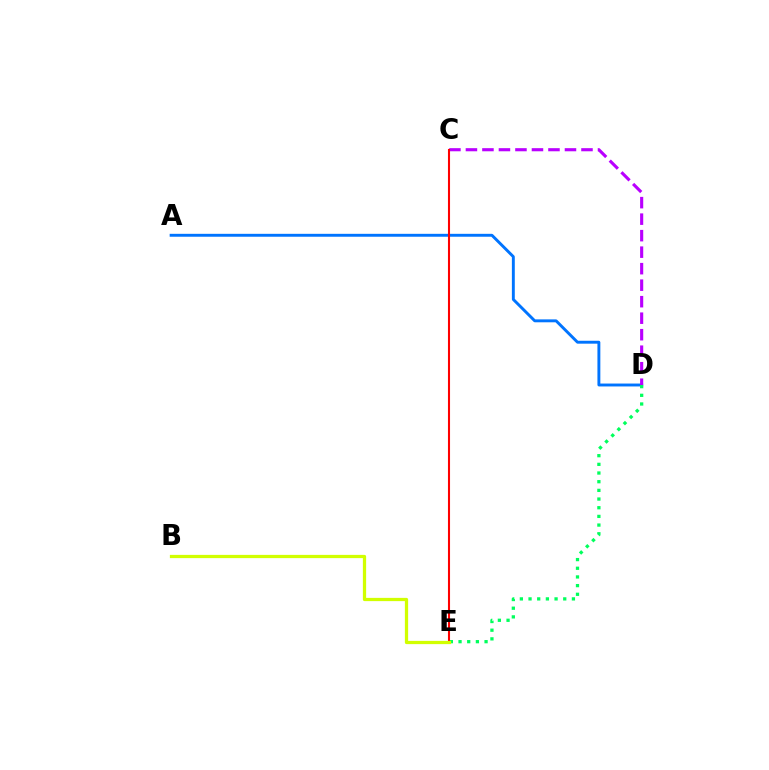{('A', 'D'): [{'color': '#0074ff', 'line_style': 'solid', 'thickness': 2.1}], ('C', 'D'): [{'color': '#b900ff', 'line_style': 'dashed', 'thickness': 2.24}], ('D', 'E'): [{'color': '#00ff5c', 'line_style': 'dotted', 'thickness': 2.36}], ('C', 'E'): [{'color': '#ff0000', 'line_style': 'solid', 'thickness': 1.5}], ('B', 'E'): [{'color': '#d1ff00', 'line_style': 'solid', 'thickness': 2.35}]}